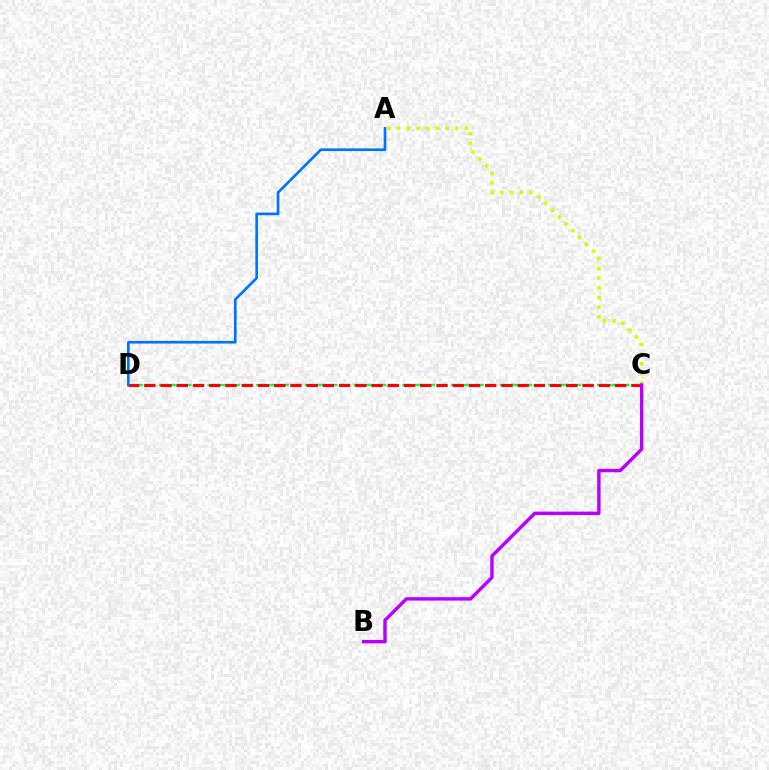{('C', 'D'): [{'color': '#00ff5c', 'line_style': 'dashed', 'thickness': 1.65}, {'color': '#ff0000', 'line_style': 'dashed', 'thickness': 2.21}], ('A', 'D'): [{'color': '#0074ff', 'line_style': 'solid', 'thickness': 1.92}], ('A', 'C'): [{'color': '#d1ff00', 'line_style': 'dotted', 'thickness': 2.63}], ('B', 'C'): [{'color': '#b900ff', 'line_style': 'solid', 'thickness': 2.46}]}